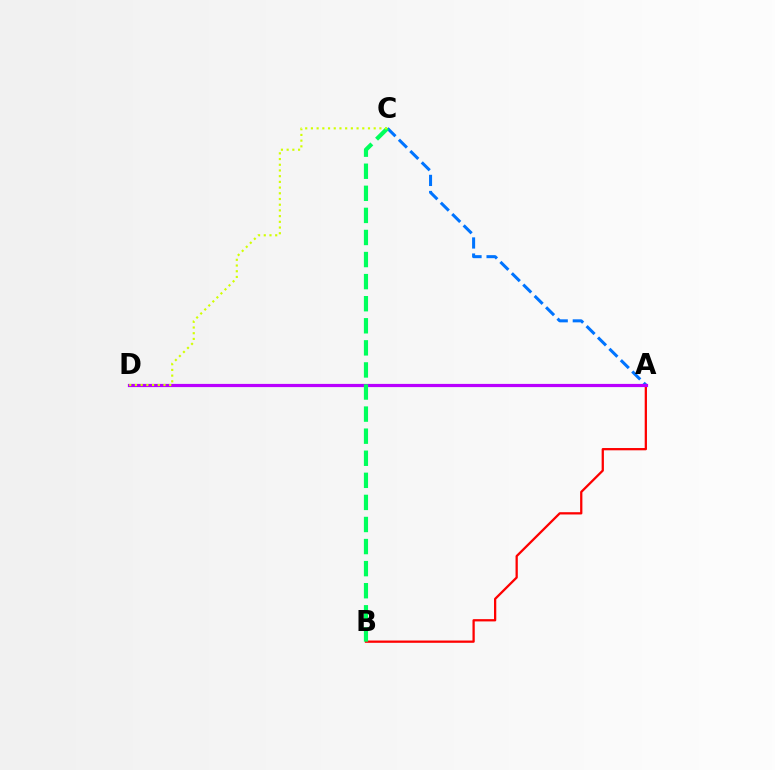{('A', 'B'): [{'color': '#ff0000', 'line_style': 'solid', 'thickness': 1.64}], ('A', 'C'): [{'color': '#0074ff', 'line_style': 'dashed', 'thickness': 2.19}], ('A', 'D'): [{'color': '#b900ff', 'line_style': 'solid', 'thickness': 2.3}], ('B', 'C'): [{'color': '#00ff5c', 'line_style': 'dashed', 'thickness': 3.0}], ('C', 'D'): [{'color': '#d1ff00', 'line_style': 'dotted', 'thickness': 1.55}]}